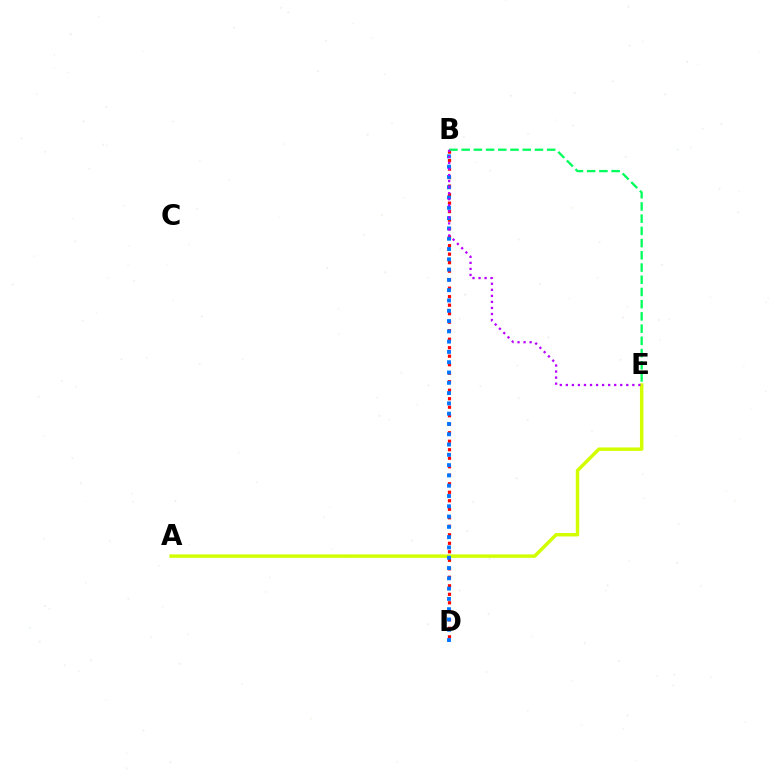{('B', 'D'): [{'color': '#ff0000', 'line_style': 'dotted', 'thickness': 2.31}, {'color': '#0074ff', 'line_style': 'dotted', 'thickness': 2.8}], ('B', 'E'): [{'color': '#00ff5c', 'line_style': 'dashed', 'thickness': 1.66}, {'color': '#b900ff', 'line_style': 'dotted', 'thickness': 1.64}], ('A', 'E'): [{'color': '#d1ff00', 'line_style': 'solid', 'thickness': 2.48}]}